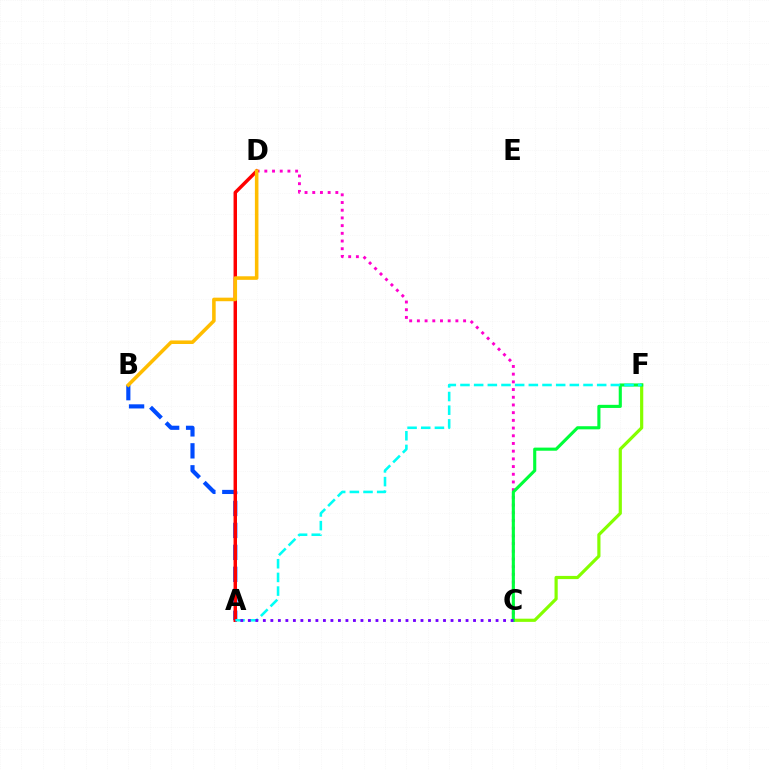{('A', 'B'): [{'color': '#004bff', 'line_style': 'dashed', 'thickness': 2.98}], ('C', 'D'): [{'color': '#ff00cf', 'line_style': 'dotted', 'thickness': 2.09}], ('C', 'F'): [{'color': '#84ff00', 'line_style': 'solid', 'thickness': 2.29}, {'color': '#00ff39', 'line_style': 'solid', 'thickness': 2.24}], ('A', 'D'): [{'color': '#ff0000', 'line_style': 'solid', 'thickness': 2.49}], ('B', 'D'): [{'color': '#ffbd00', 'line_style': 'solid', 'thickness': 2.56}], ('A', 'F'): [{'color': '#00fff6', 'line_style': 'dashed', 'thickness': 1.86}], ('A', 'C'): [{'color': '#7200ff', 'line_style': 'dotted', 'thickness': 2.04}]}